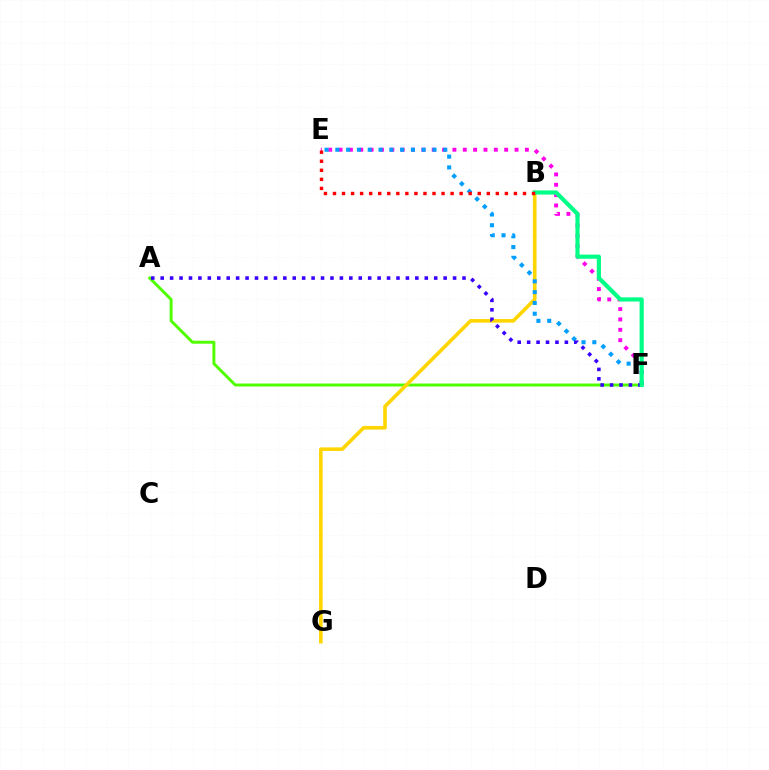{('A', 'F'): [{'color': '#4fff00', 'line_style': 'solid', 'thickness': 2.11}, {'color': '#3700ff', 'line_style': 'dotted', 'thickness': 2.56}], ('B', 'G'): [{'color': '#ffd500', 'line_style': 'solid', 'thickness': 2.59}], ('E', 'F'): [{'color': '#ff00ed', 'line_style': 'dotted', 'thickness': 2.81}, {'color': '#009eff', 'line_style': 'dotted', 'thickness': 2.93}], ('B', 'F'): [{'color': '#00ff86', 'line_style': 'solid', 'thickness': 3.0}], ('B', 'E'): [{'color': '#ff0000', 'line_style': 'dotted', 'thickness': 2.46}]}